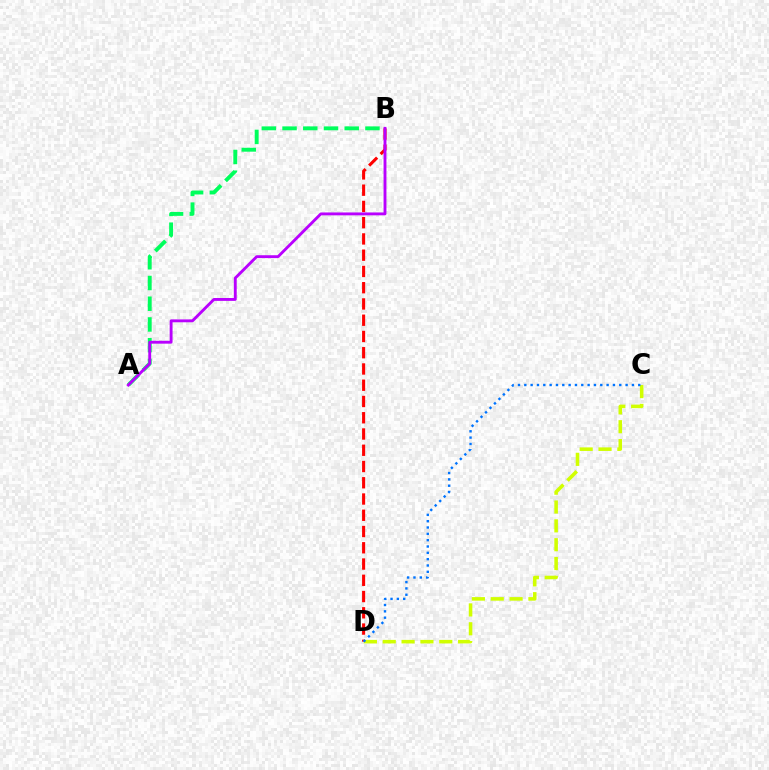{('B', 'D'): [{'color': '#ff0000', 'line_style': 'dashed', 'thickness': 2.21}], ('C', 'D'): [{'color': '#d1ff00', 'line_style': 'dashed', 'thickness': 2.56}, {'color': '#0074ff', 'line_style': 'dotted', 'thickness': 1.72}], ('A', 'B'): [{'color': '#00ff5c', 'line_style': 'dashed', 'thickness': 2.82}, {'color': '#b900ff', 'line_style': 'solid', 'thickness': 2.07}]}